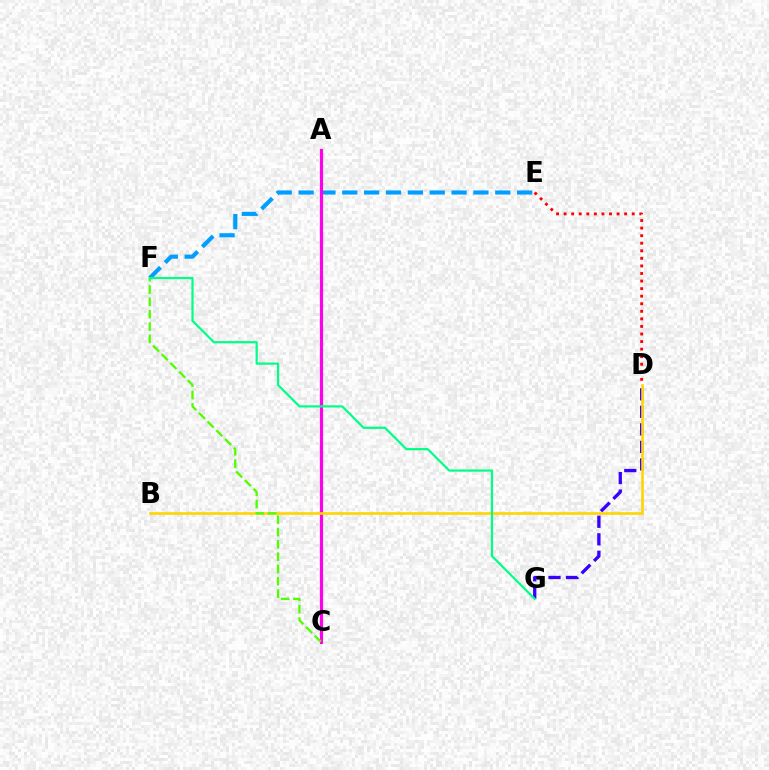{('E', 'F'): [{'color': '#009eff', 'line_style': 'dashed', 'thickness': 2.97}], ('D', 'G'): [{'color': '#3700ff', 'line_style': 'dashed', 'thickness': 2.38}], ('A', 'C'): [{'color': '#ff00ed', 'line_style': 'solid', 'thickness': 2.29}], ('B', 'D'): [{'color': '#ffd500', 'line_style': 'solid', 'thickness': 1.87}], ('C', 'F'): [{'color': '#4fff00', 'line_style': 'dashed', 'thickness': 1.67}], ('F', 'G'): [{'color': '#00ff86', 'line_style': 'solid', 'thickness': 1.6}], ('D', 'E'): [{'color': '#ff0000', 'line_style': 'dotted', 'thickness': 2.06}]}